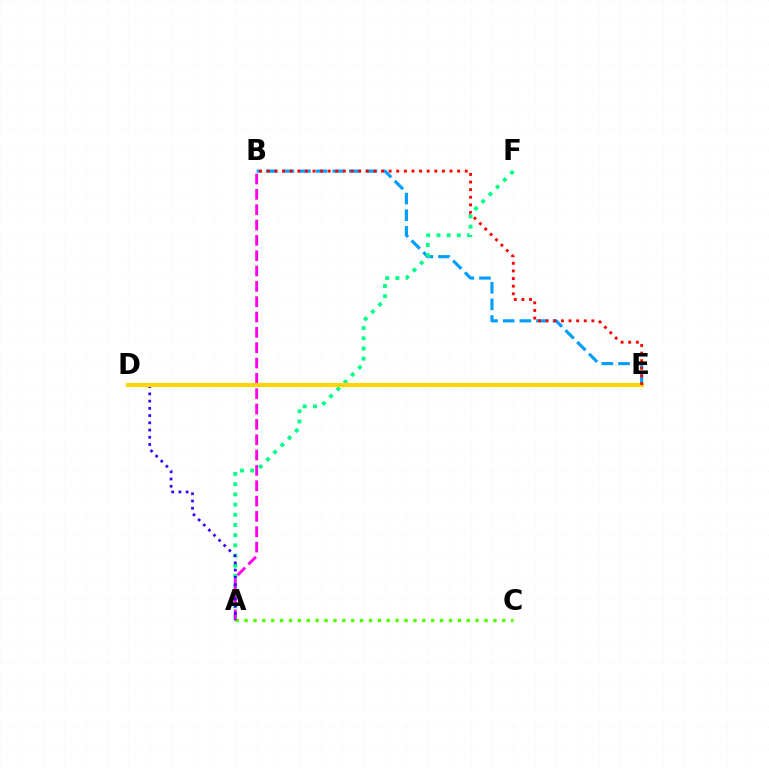{('B', 'E'): [{'color': '#009eff', 'line_style': 'dashed', 'thickness': 2.26}, {'color': '#ff0000', 'line_style': 'dotted', 'thickness': 2.07}], ('A', 'F'): [{'color': '#00ff86', 'line_style': 'dotted', 'thickness': 2.77}], ('A', 'B'): [{'color': '#ff00ed', 'line_style': 'dashed', 'thickness': 2.08}], ('A', 'C'): [{'color': '#4fff00', 'line_style': 'dotted', 'thickness': 2.41}], ('A', 'D'): [{'color': '#3700ff', 'line_style': 'dotted', 'thickness': 1.96}], ('D', 'E'): [{'color': '#ffd500', 'line_style': 'solid', 'thickness': 2.98}]}